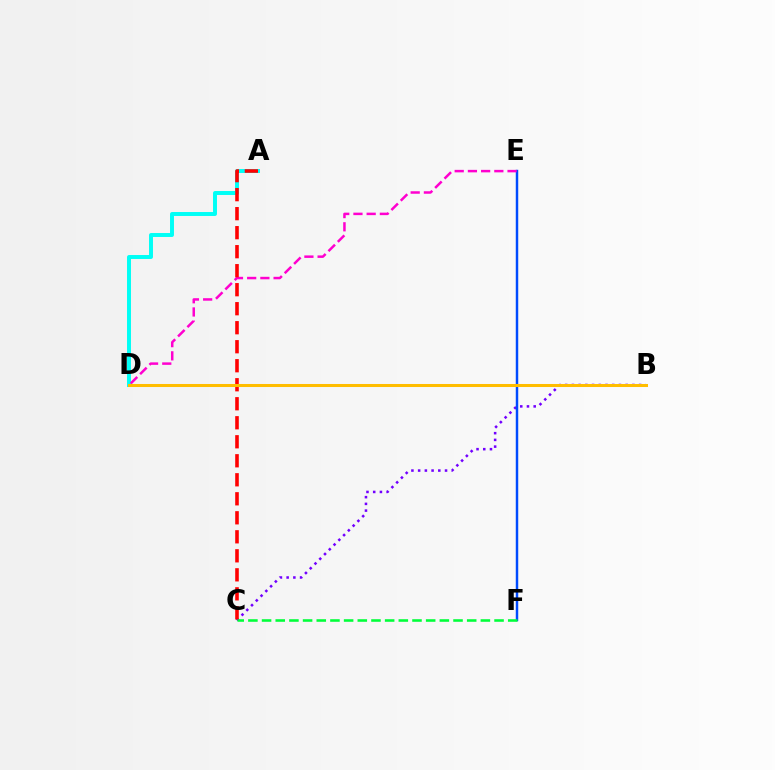{('B', 'C'): [{'color': '#7200ff', 'line_style': 'dotted', 'thickness': 1.83}], ('B', 'D'): [{'color': '#84ff00', 'line_style': 'solid', 'thickness': 1.99}, {'color': '#ffbd00', 'line_style': 'solid', 'thickness': 2.18}], ('E', 'F'): [{'color': '#004bff', 'line_style': 'solid', 'thickness': 1.77}], ('A', 'D'): [{'color': '#00fff6', 'line_style': 'solid', 'thickness': 2.84}], ('D', 'E'): [{'color': '#ff00cf', 'line_style': 'dashed', 'thickness': 1.79}], ('A', 'C'): [{'color': '#ff0000', 'line_style': 'dashed', 'thickness': 2.58}], ('C', 'F'): [{'color': '#00ff39', 'line_style': 'dashed', 'thickness': 1.86}]}